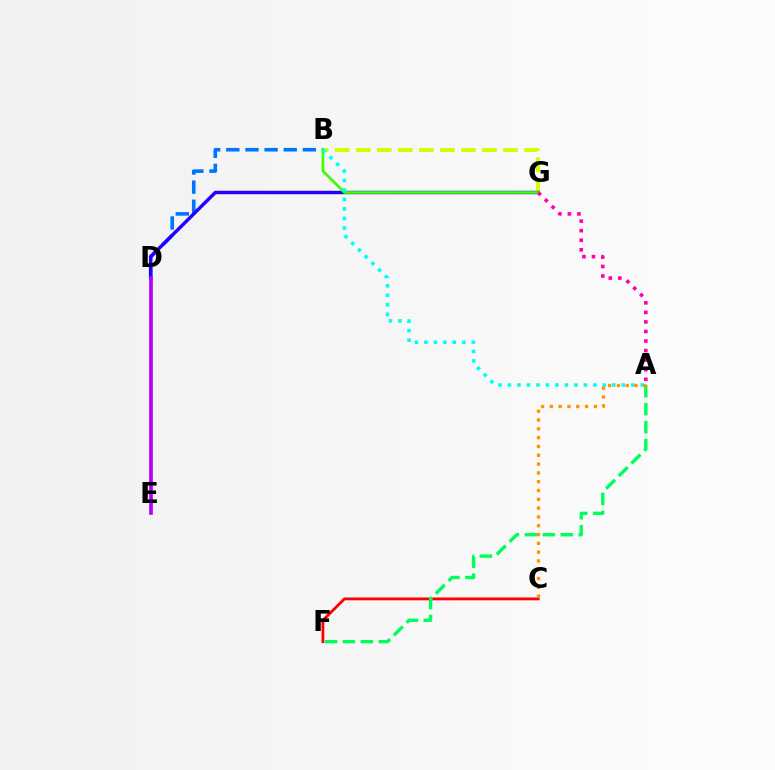{('B', 'D'): [{'color': '#0074ff', 'line_style': 'dashed', 'thickness': 2.6}], ('B', 'G'): [{'color': '#d1ff00', 'line_style': 'dashed', 'thickness': 2.86}, {'color': '#3dff00', 'line_style': 'solid', 'thickness': 1.95}], ('D', 'G'): [{'color': '#2500ff', 'line_style': 'solid', 'thickness': 2.47}], ('A', 'B'): [{'color': '#00fff6', 'line_style': 'dotted', 'thickness': 2.58}], ('C', 'F'): [{'color': '#ff0000', 'line_style': 'solid', 'thickness': 2.03}], ('A', 'G'): [{'color': '#ff00ac', 'line_style': 'dotted', 'thickness': 2.6}], ('A', 'F'): [{'color': '#00ff5c', 'line_style': 'dashed', 'thickness': 2.44}], ('A', 'C'): [{'color': '#ff9400', 'line_style': 'dotted', 'thickness': 2.39}], ('D', 'E'): [{'color': '#b900ff', 'line_style': 'solid', 'thickness': 2.65}]}